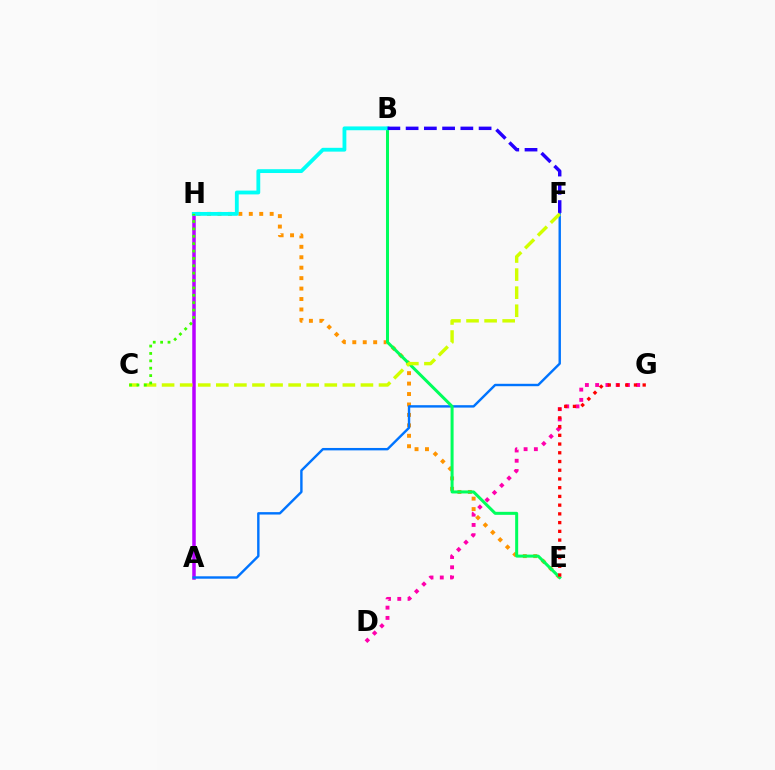{('E', 'H'): [{'color': '#ff9400', 'line_style': 'dotted', 'thickness': 2.84}], ('A', 'H'): [{'color': '#b900ff', 'line_style': 'solid', 'thickness': 2.52}], ('A', 'F'): [{'color': '#0074ff', 'line_style': 'solid', 'thickness': 1.74}], ('D', 'G'): [{'color': '#ff00ac', 'line_style': 'dotted', 'thickness': 2.79}], ('B', 'E'): [{'color': '#00ff5c', 'line_style': 'solid', 'thickness': 2.17}], ('B', 'H'): [{'color': '#00fff6', 'line_style': 'solid', 'thickness': 2.74}], ('B', 'F'): [{'color': '#2500ff', 'line_style': 'dashed', 'thickness': 2.48}], ('C', 'F'): [{'color': '#d1ff00', 'line_style': 'dashed', 'thickness': 2.46}], ('C', 'H'): [{'color': '#3dff00', 'line_style': 'dotted', 'thickness': 2.01}], ('E', 'G'): [{'color': '#ff0000', 'line_style': 'dotted', 'thickness': 2.37}]}